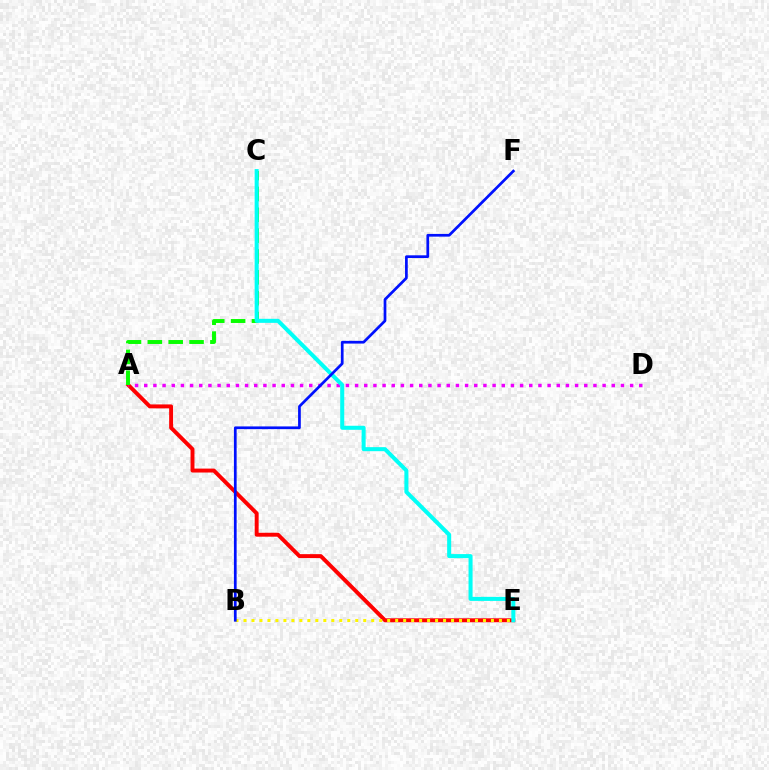{('A', 'E'): [{'color': '#ff0000', 'line_style': 'solid', 'thickness': 2.83}], ('A', 'D'): [{'color': '#ee00ff', 'line_style': 'dotted', 'thickness': 2.49}], ('B', 'E'): [{'color': '#fcf500', 'line_style': 'dotted', 'thickness': 2.17}], ('A', 'C'): [{'color': '#08ff00', 'line_style': 'dashed', 'thickness': 2.83}], ('C', 'E'): [{'color': '#00fff6', 'line_style': 'solid', 'thickness': 2.9}], ('B', 'F'): [{'color': '#0010ff', 'line_style': 'solid', 'thickness': 1.96}]}